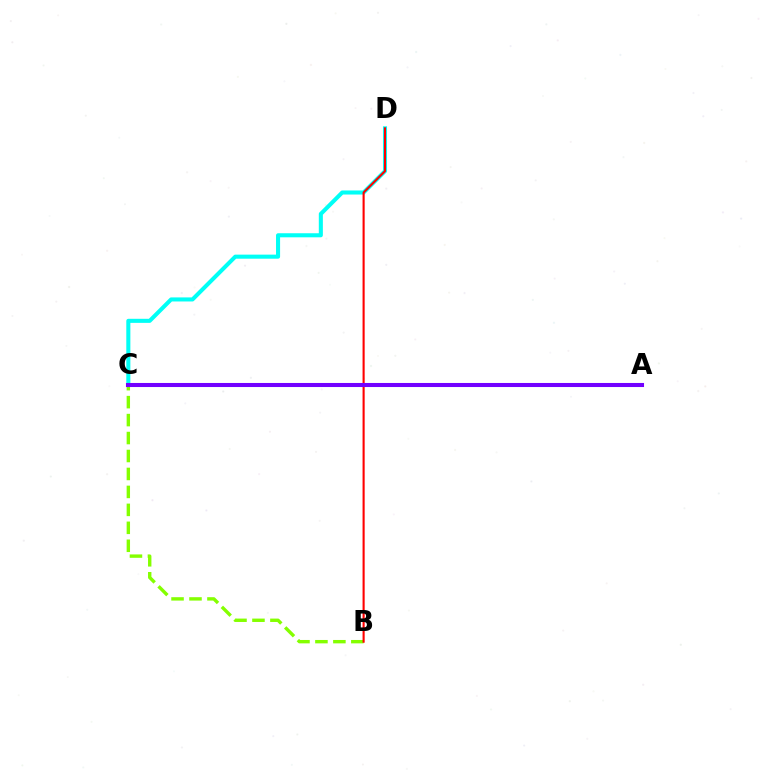{('C', 'D'): [{'color': '#00fff6', 'line_style': 'solid', 'thickness': 2.93}], ('B', 'C'): [{'color': '#84ff00', 'line_style': 'dashed', 'thickness': 2.44}], ('B', 'D'): [{'color': '#ff0000', 'line_style': 'solid', 'thickness': 1.52}], ('A', 'C'): [{'color': '#7200ff', 'line_style': 'solid', 'thickness': 2.92}]}